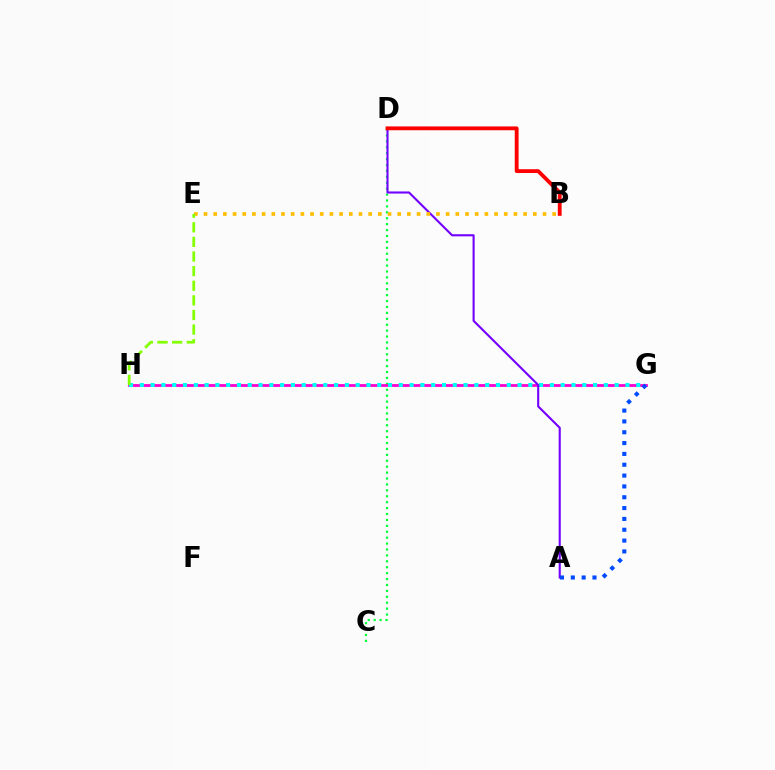{('C', 'D'): [{'color': '#00ff39', 'line_style': 'dotted', 'thickness': 1.61}], ('G', 'H'): [{'color': '#ff00cf', 'line_style': 'solid', 'thickness': 2.01}, {'color': '#00fff6', 'line_style': 'dotted', 'thickness': 2.93}], ('A', 'D'): [{'color': '#7200ff', 'line_style': 'solid', 'thickness': 1.51}], ('B', 'E'): [{'color': '#ffbd00', 'line_style': 'dotted', 'thickness': 2.63}], ('B', 'D'): [{'color': '#ff0000', 'line_style': 'solid', 'thickness': 2.75}], ('E', 'H'): [{'color': '#84ff00', 'line_style': 'dashed', 'thickness': 1.99}], ('A', 'G'): [{'color': '#004bff', 'line_style': 'dotted', 'thickness': 2.94}]}